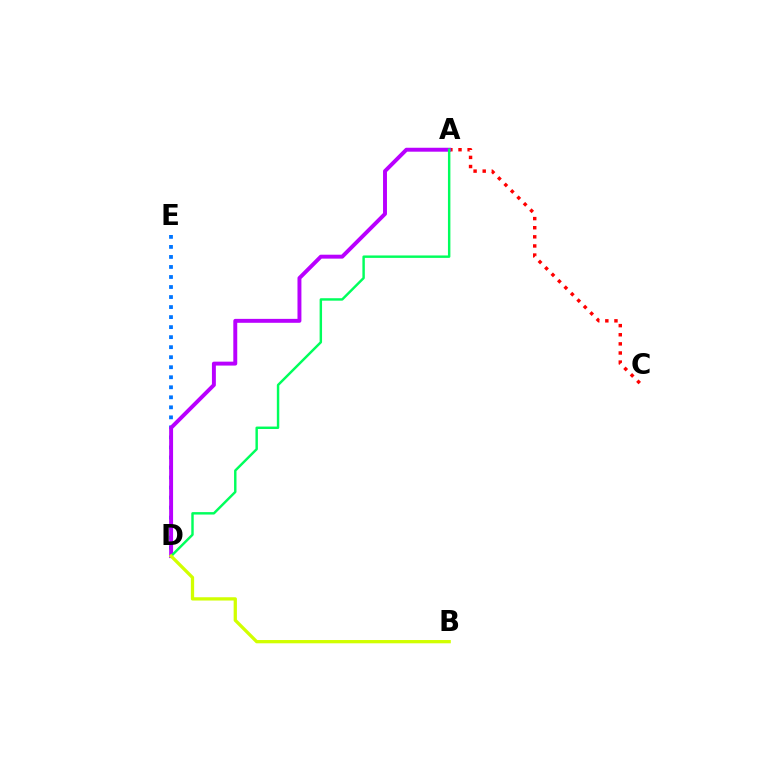{('D', 'E'): [{'color': '#0074ff', 'line_style': 'dotted', 'thickness': 2.72}], ('A', 'C'): [{'color': '#ff0000', 'line_style': 'dotted', 'thickness': 2.48}], ('A', 'D'): [{'color': '#b900ff', 'line_style': 'solid', 'thickness': 2.83}, {'color': '#00ff5c', 'line_style': 'solid', 'thickness': 1.75}], ('B', 'D'): [{'color': '#d1ff00', 'line_style': 'solid', 'thickness': 2.36}]}